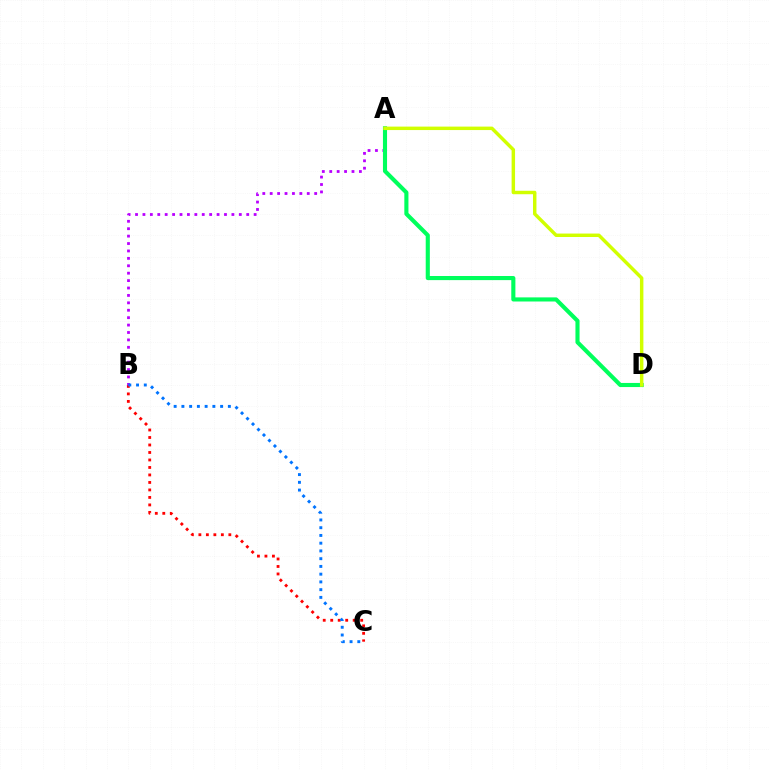{('B', 'C'): [{'color': '#ff0000', 'line_style': 'dotted', 'thickness': 2.04}, {'color': '#0074ff', 'line_style': 'dotted', 'thickness': 2.1}], ('A', 'B'): [{'color': '#b900ff', 'line_style': 'dotted', 'thickness': 2.01}], ('A', 'D'): [{'color': '#00ff5c', 'line_style': 'solid', 'thickness': 2.96}, {'color': '#d1ff00', 'line_style': 'solid', 'thickness': 2.49}]}